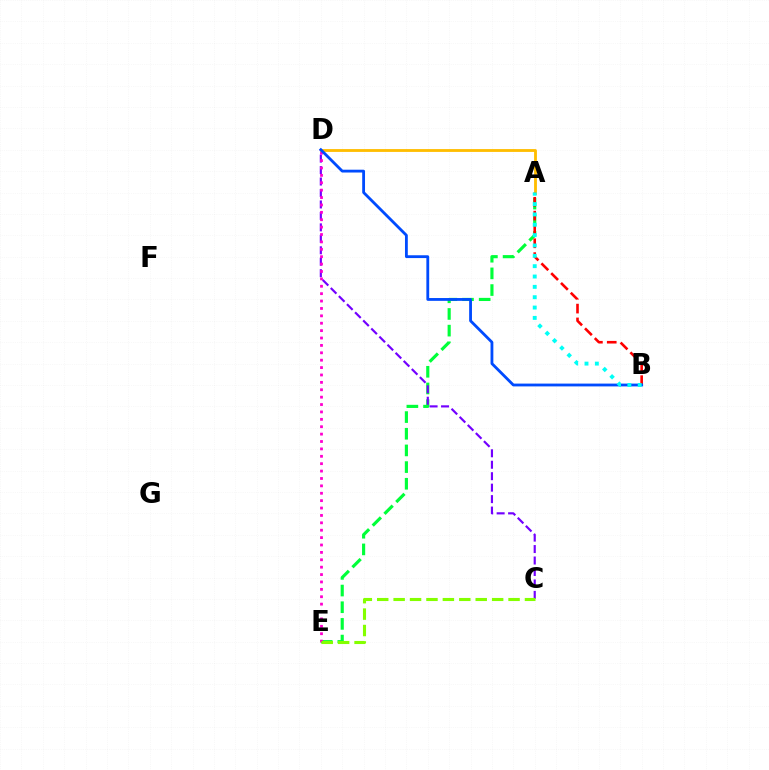{('A', 'E'): [{'color': '#00ff39', 'line_style': 'dashed', 'thickness': 2.26}], ('C', 'D'): [{'color': '#7200ff', 'line_style': 'dashed', 'thickness': 1.56}], ('A', 'D'): [{'color': '#ffbd00', 'line_style': 'solid', 'thickness': 2.03}], ('A', 'B'): [{'color': '#ff0000', 'line_style': 'dashed', 'thickness': 1.88}, {'color': '#00fff6', 'line_style': 'dotted', 'thickness': 2.81}], ('D', 'E'): [{'color': '#ff00cf', 'line_style': 'dotted', 'thickness': 2.01}], ('B', 'D'): [{'color': '#004bff', 'line_style': 'solid', 'thickness': 2.03}], ('C', 'E'): [{'color': '#84ff00', 'line_style': 'dashed', 'thickness': 2.23}]}